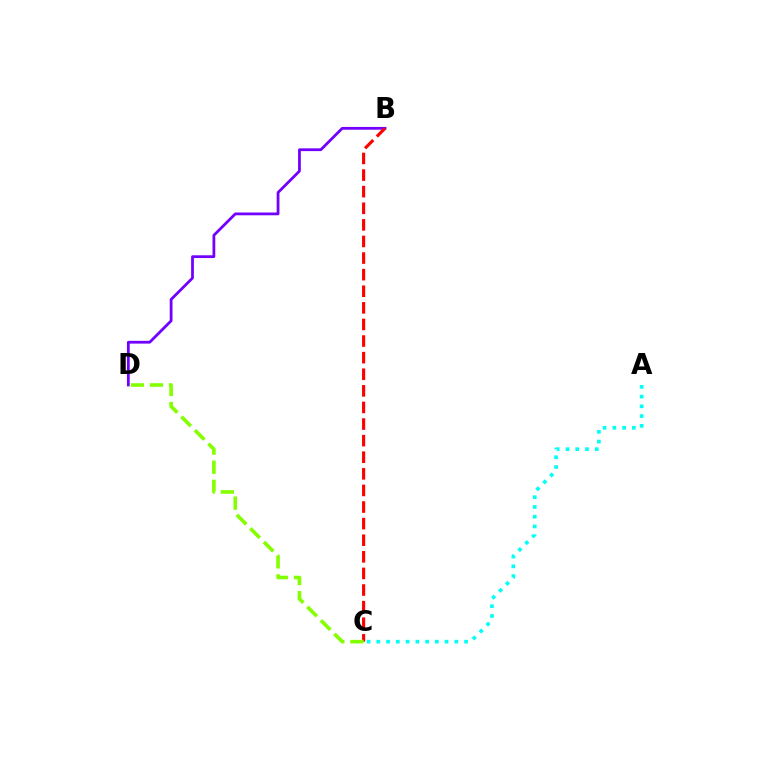{('B', 'D'): [{'color': '#7200ff', 'line_style': 'solid', 'thickness': 2.0}], ('A', 'C'): [{'color': '#00fff6', 'line_style': 'dotted', 'thickness': 2.65}], ('B', 'C'): [{'color': '#ff0000', 'line_style': 'dashed', 'thickness': 2.25}], ('C', 'D'): [{'color': '#84ff00', 'line_style': 'dashed', 'thickness': 2.59}]}